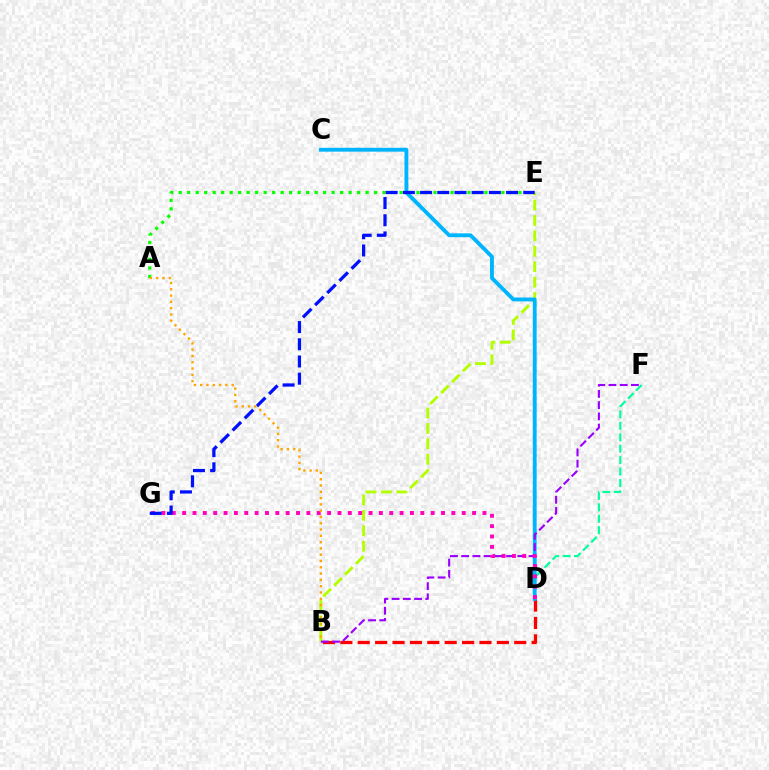{('B', 'D'): [{'color': '#ff0000', 'line_style': 'dashed', 'thickness': 2.36}], ('B', 'E'): [{'color': '#b3ff00', 'line_style': 'dashed', 'thickness': 2.09}], ('D', 'F'): [{'color': '#00ff9d', 'line_style': 'dashed', 'thickness': 1.55}], ('A', 'E'): [{'color': '#08ff00', 'line_style': 'dotted', 'thickness': 2.31}], ('C', 'D'): [{'color': '#00b5ff', 'line_style': 'solid', 'thickness': 2.77}], ('B', 'F'): [{'color': '#9b00ff', 'line_style': 'dashed', 'thickness': 1.53}], ('D', 'G'): [{'color': '#ff00bd', 'line_style': 'dotted', 'thickness': 2.81}], ('E', 'G'): [{'color': '#0010ff', 'line_style': 'dashed', 'thickness': 2.34}], ('A', 'B'): [{'color': '#ffa500', 'line_style': 'dotted', 'thickness': 1.71}]}